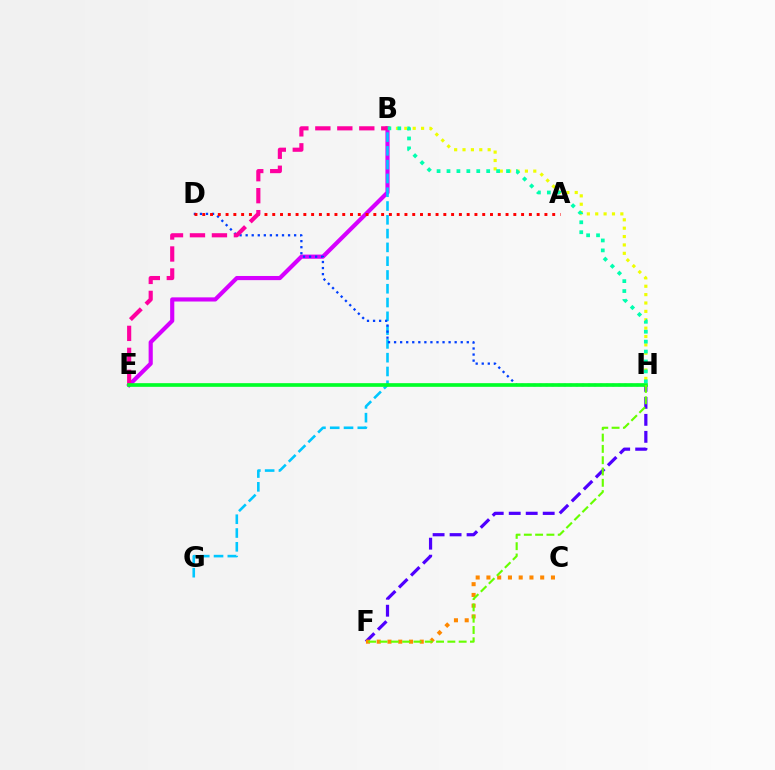{('F', 'H'): [{'color': '#4f00ff', 'line_style': 'dashed', 'thickness': 2.31}, {'color': '#66ff00', 'line_style': 'dashed', 'thickness': 1.54}], ('B', 'H'): [{'color': '#eeff00', 'line_style': 'dotted', 'thickness': 2.28}, {'color': '#00ffaf', 'line_style': 'dotted', 'thickness': 2.7}], ('B', 'E'): [{'color': '#d600ff', 'line_style': 'solid', 'thickness': 2.99}, {'color': '#ff00a0', 'line_style': 'dashed', 'thickness': 2.99}], ('B', 'G'): [{'color': '#00c7ff', 'line_style': 'dashed', 'thickness': 1.87}], ('C', 'F'): [{'color': '#ff8800', 'line_style': 'dotted', 'thickness': 2.92}], ('D', 'H'): [{'color': '#003fff', 'line_style': 'dotted', 'thickness': 1.65}], ('A', 'D'): [{'color': '#ff0000', 'line_style': 'dotted', 'thickness': 2.11}], ('E', 'H'): [{'color': '#00ff27', 'line_style': 'solid', 'thickness': 2.64}]}